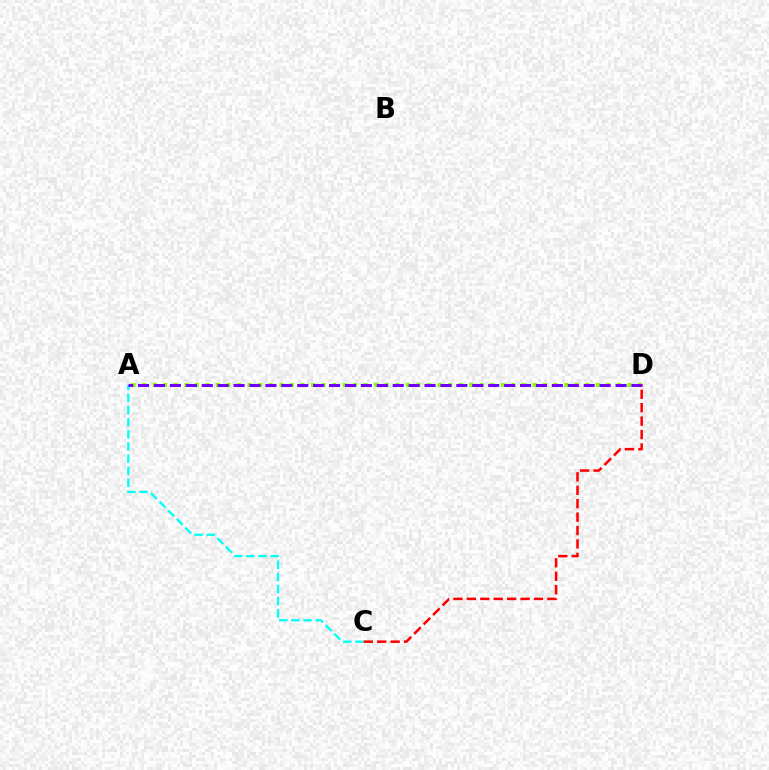{('A', 'D'): [{'color': '#84ff00', 'line_style': 'dotted', 'thickness': 2.87}, {'color': '#7200ff', 'line_style': 'dashed', 'thickness': 2.16}], ('A', 'C'): [{'color': '#00fff6', 'line_style': 'dashed', 'thickness': 1.65}], ('C', 'D'): [{'color': '#ff0000', 'line_style': 'dashed', 'thickness': 1.82}]}